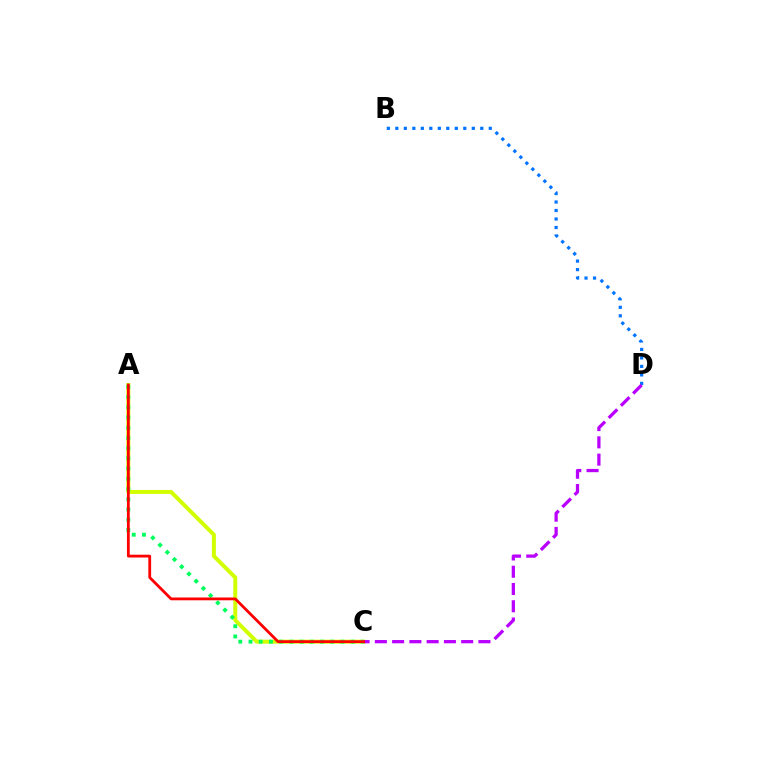{('B', 'D'): [{'color': '#0074ff', 'line_style': 'dotted', 'thickness': 2.31}], ('A', 'C'): [{'color': '#d1ff00', 'line_style': 'solid', 'thickness': 2.85}, {'color': '#00ff5c', 'line_style': 'dotted', 'thickness': 2.77}, {'color': '#ff0000', 'line_style': 'solid', 'thickness': 2.01}], ('C', 'D'): [{'color': '#b900ff', 'line_style': 'dashed', 'thickness': 2.34}]}